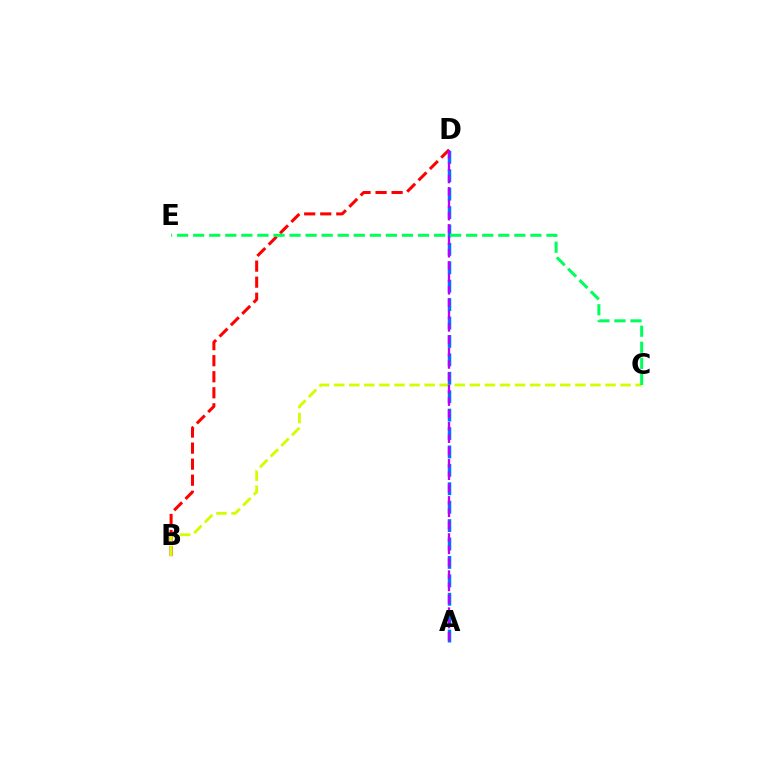{('B', 'D'): [{'color': '#ff0000', 'line_style': 'dashed', 'thickness': 2.18}], ('B', 'C'): [{'color': '#d1ff00', 'line_style': 'dashed', 'thickness': 2.05}], ('A', 'D'): [{'color': '#0074ff', 'line_style': 'dashed', 'thickness': 2.5}, {'color': '#b900ff', 'line_style': 'dashed', 'thickness': 1.68}], ('C', 'E'): [{'color': '#00ff5c', 'line_style': 'dashed', 'thickness': 2.18}]}